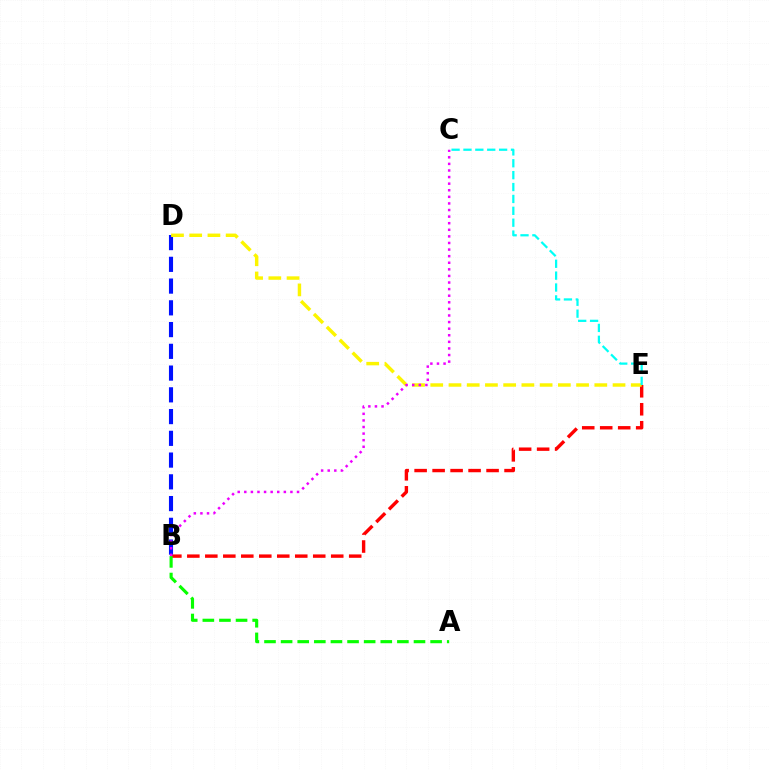{('B', 'E'): [{'color': '#ff0000', 'line_style': 'dashed', 'thickness': 2.44}], ('B', 'D'): [{'color': '#0010ff', 'line_style': 'dashed', 'thickness': 2.95}], ('D', 'E'): [{'color': '#fcf500', 'line_style': 'dashed', 'thickness': 2.48}], ('C', 'E'): [{'color': '#00fff6', 'line_style': 'dashed', 'thickness': 1.61}], ('A', 'B'): [{'color': '#08ff00', 'line_style': 'dashed', 'thickness': 2.26}], ('B', 'C'): [{'color': '#ee00ff', 'line_style': 'dotted', 'thickness': 1.79}]}